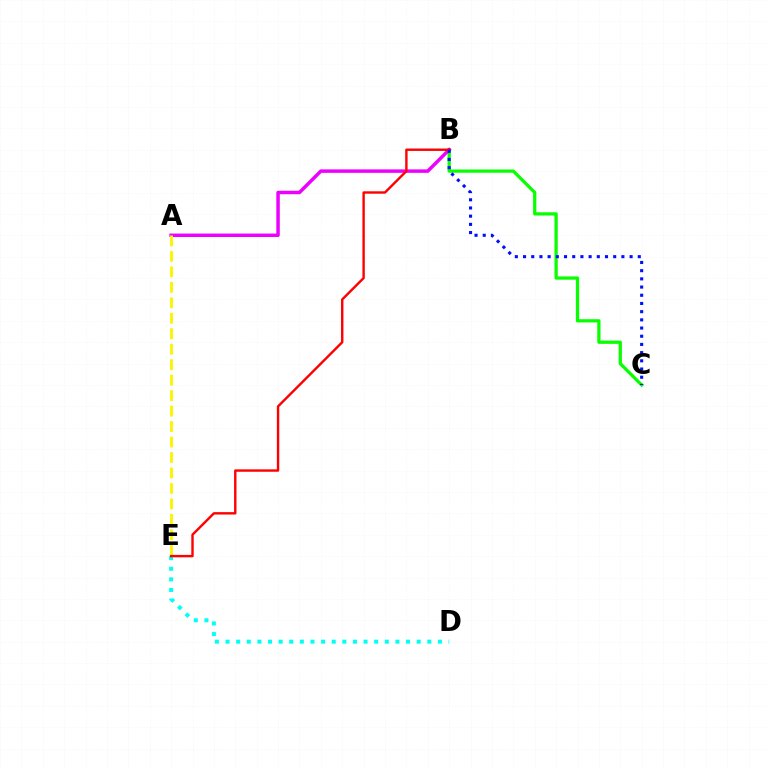{('D', 'E'): [{'color': '#00fff6', 'line_style': 'dotted', 'thickness': 2.89}], ('B', 'C'): [{'color': '#08ff00', 'line_style': 'solid', 'thickness': 2.34}, {'color': '#0010ff', 'line_style': 'dotted', 'thickness': 2.23}], ('A', 'B'): [{'color': '#ee00ff', 'line_style': 'solid', 'thickness': 2.5}], ('A', 'E'): [{'color': '#fcf500', 'line_style': 'dashed', 'thickness': 2.1}], ('B', 'E'): [{'color': '#ff0000', 'line_style': 'solid', 'thickness': 1.73}]}